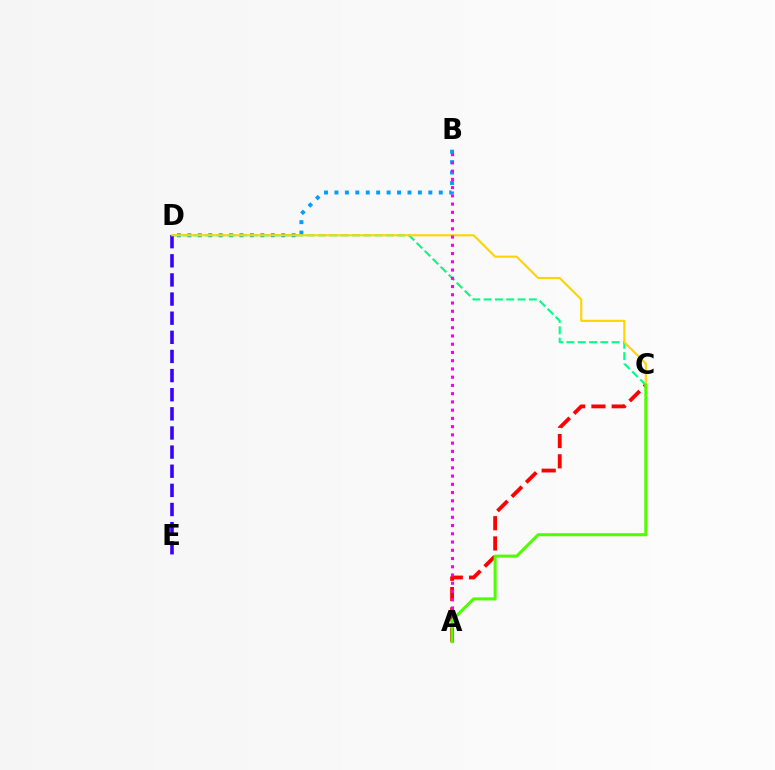{('B', 'D'): [{'color': '#009eff', 'line_style': 'dotted', 'thickness': 2.83}], ('C', 'D'): [{'color': '#00ff86', 'line_style': 'dashed', 'thickness': 1.54}, {'color': '#ffd500', 'line_style': 'solid', 'thickness': 1.52}], ('D', 'E'): [{'color': '#3700ff', 'line_style': 'dashed', 'thickness': 2.6}], ('A', 'C'): [{'color': '#ff0000', 'line_style': 'dashed', 'thickness': 2.75}, {'color': '#4fff00', 'line_style': 'solid', 'thickness': 2.2}], ('A', 'B'): [{'color': '#ff00ed', 'line_style': 'dotted', 'thickness': 2.24}]}